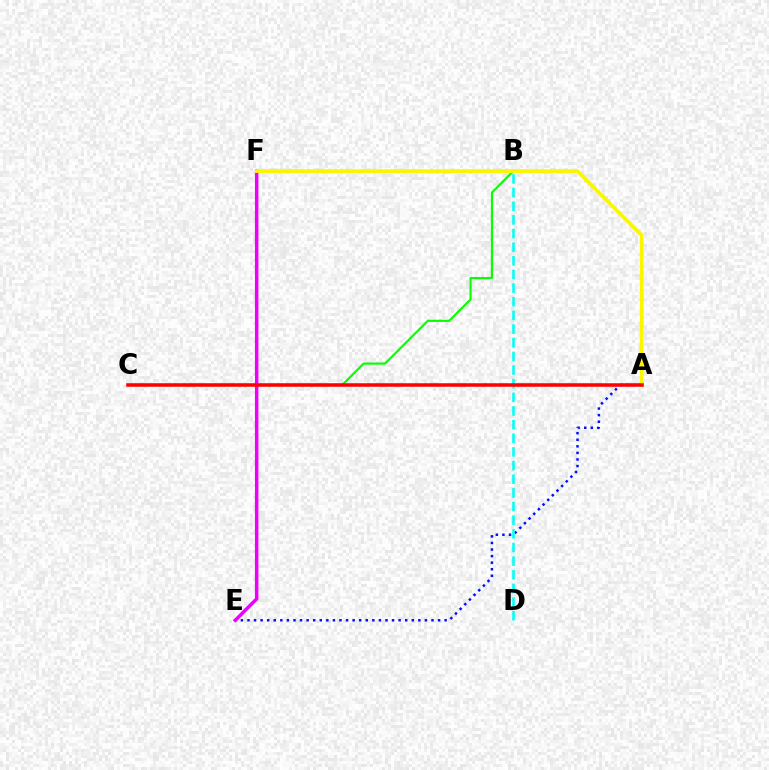{('A', 'E'): [{'color': '#0010ff', 'line_style': 'dotted', 'thickness': 1.79}], ('B', 'C'): [{'color': '#08ff00', 'line_style': 'solid', 'thickness': 1.56}], ('B', 'D'): [{'color': '#00fff6', 'line_style': 'dashed', 'thickness': 1.85}], ('E', 'F'): [{'color': '#ee00ff', 'line_style': 'solid', 'thickness': 2.51}], ('A', 'F'): [{'color': '#fcf500', 'line_style': 'solid', 'thickness': 2.64}], ('A', 'C'): [{'color': '#ff0000', 'line_style': 'solid', 'thickness': 2.54}]}